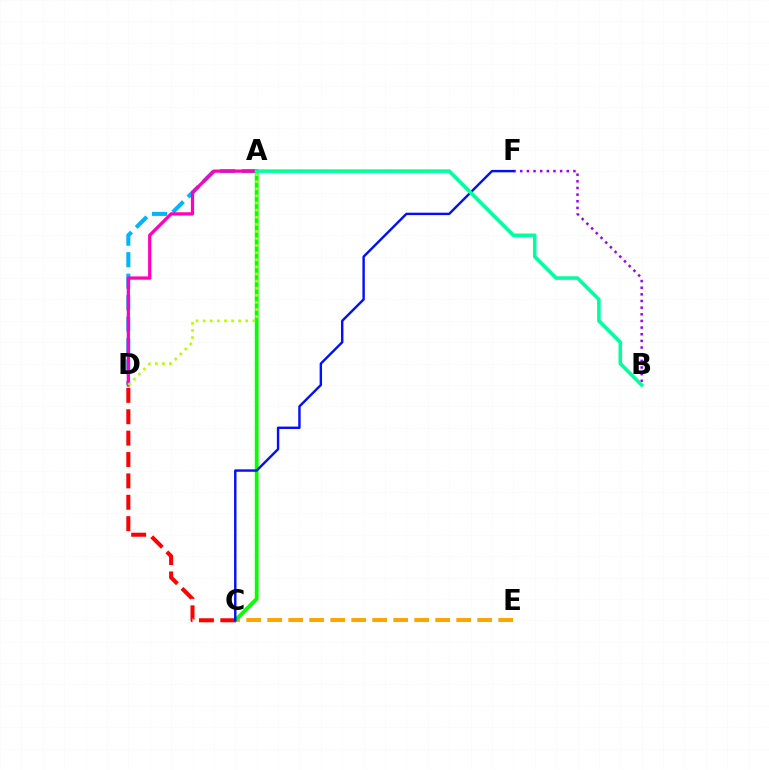{('A', 'D'): [{'color': '#00b5ff', 'line_style': 'dashed', 'thickness': 2.92}, {'color': '#ff00bd', 'line_style': 'solid', 'thickness': 2.34}, {'color': '#b3ff00', 'line_style': 'dotted', 'thickness': 1.93}], ('C', 'E'): [{'color': '#ffa500', 'line_style': 'dashed', 'thickness': 2.85}], ('B', 'F'): [{'color': '#9b00ff', 'line_style': 'dotted', 'thickness': 1.81}], ('A', 'C'): [{'color': '#08ff00', 'line_style': 'solid', 'thickness': 2.74}], ('C', 'D'): [{'color': '#ff0000', 'line_style': 'dashed', 'thickness': 2.9}], ('C', 'F'): [{'color': '#0010ff', 'line_style': 'solid', 'thickness': 1.73}], ('A', 'B'): [{'color': '#00ff9d', 'line_style': 'solid', 'thickness': 2.56}]}